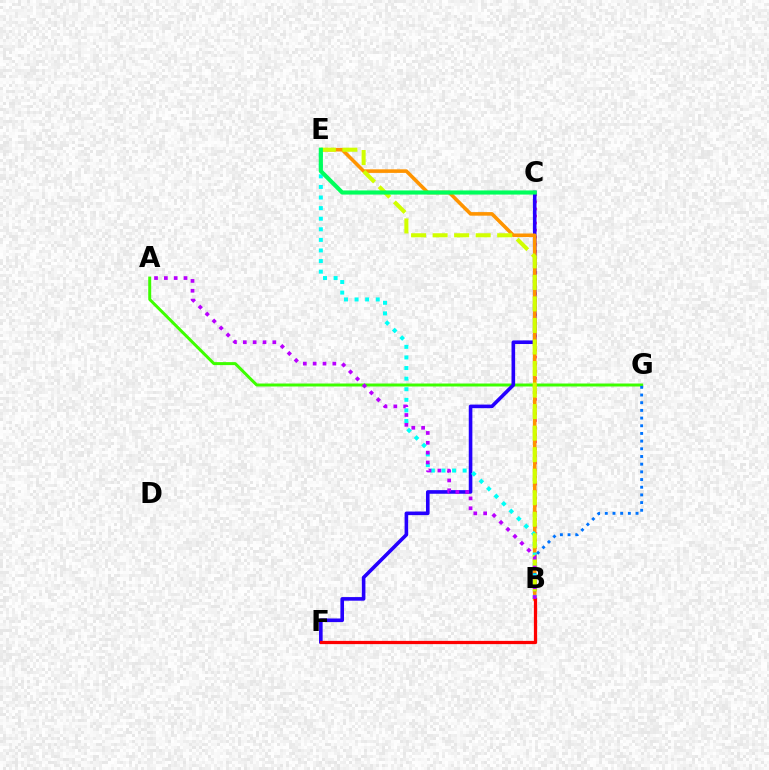{('A', 'G'): [{'color': '#3dff00', 'line_style': 'solid', 'thickness': 2.14}], ('B', 'C'): [{'color': '#ff00ac', 'line_style': 'dotted', 'thickness': 1.92}], ('C', 'F'): [{'color': '#2500ff', 'line_style': 'solid', 'thickness': 2.6}], ('B', 'E'): [{'color': '#ff9400', 'line_style': 'solid', 'thickness': 2.58}, {'color': '#00fff6', 'line_style': 'dotted', 'thickness': 2.88}, {'color': '#d1ff00', 'line_style': 'dashed', 'thickness': 2.93}], ('B', 'G'): [{'color': '#0074ff', 'line_style': 'dotted', 'thickness': 2.09}], ('B', 'F'): [{'color': '#ff0000', 'line_style': 'solid', 'thickness': 2.33}], ('C', 'E'): [{'color': '#00ff5c', 'line_style': 'solid', 'thickness': 2.98}], ('A', 'B'): [{'color': '#b900ff', 'line_style': 'dotted', 'thickness': 2.67}]}